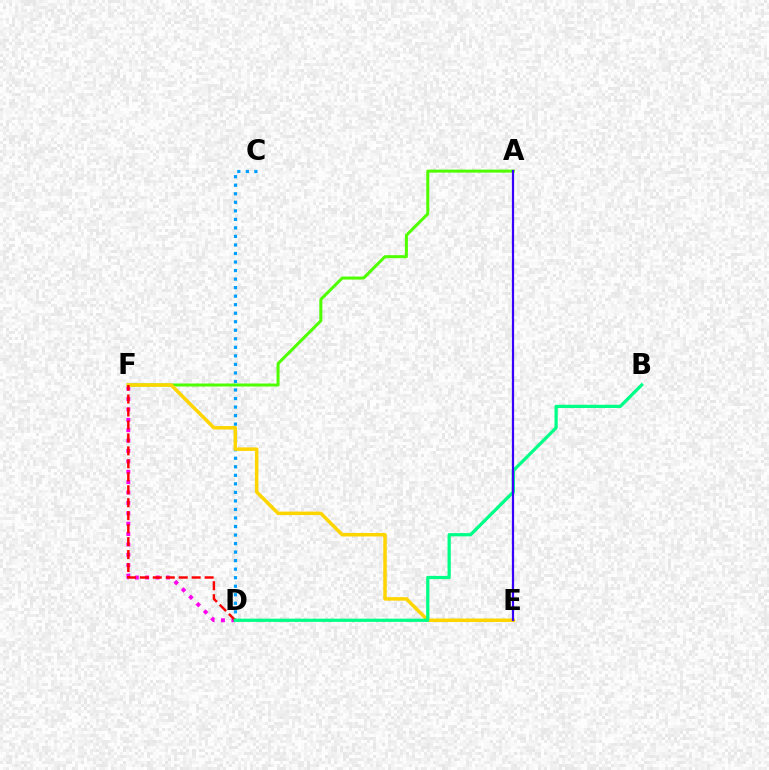{('A', 'F'): [{'color': '#4fff00', 'line_style': 'solid', 'thickness': 2.17}], ('C', 'D'): [{'color': '#009eff', 'line_style': 'dotted', 'thickness': 2.32}], ('D', 'F'): [{'color': '#ff00ed', 'line_style': 'dotted', 'thickness': 2.82}, {'color': '#ff0000', 'line_style': 'dashed', 'thickness': 1.76}], ('E', 'F'): [{'color': '#ffd500', 'line_style': 'solid', 'thickness': 2.52}], ('B', 'D'): [{'color': '#00ff86', 'line_style': 'solid', 'thickness': 2.33}], ('A', 'E'): [{'color': '#3700ff', 'line_style': 'solid', 'thickness': 1.6}]}